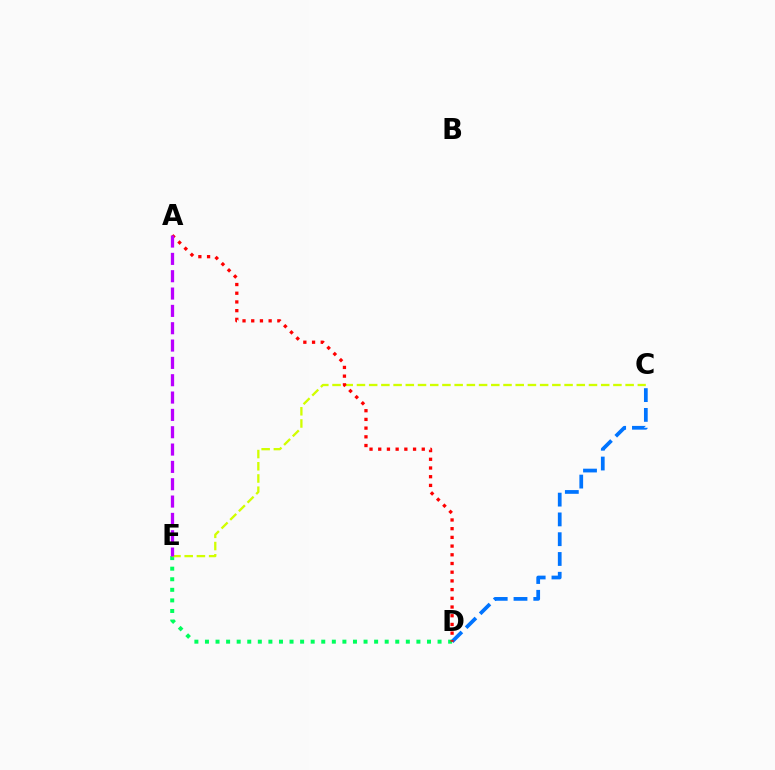{('C', 'D'): [{'color': '#0074ff', 'line_style': 'dashed', 'thickness': 2.69}], ('D', 'E'): [{'color': '#00ff5c', 'line_style': 'dotted', 'thickness': 2.87}], ('C', 'E'): [{'color': '#d1ff00', 'line_style': 'dashed', 'thickness': 1.66}], ('A', 'D'): [{'color': '#ff0000', 'line_style': 'dotted', 'thickness': 2.37}], ('A', 'E'): [{'color': '#b900ff', 'line_style': 'dashed', 'thickness': 2.35}]}